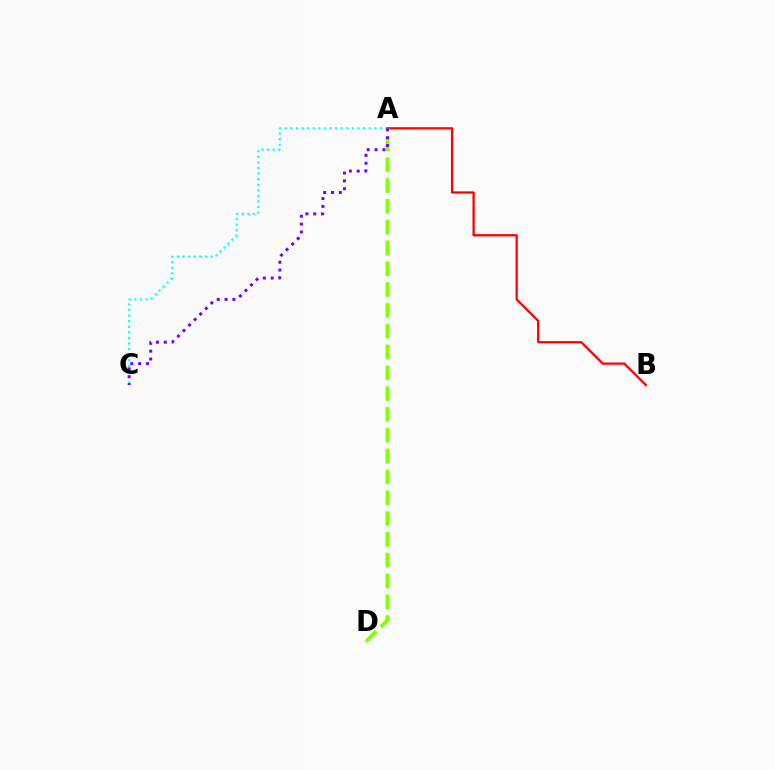{('A', 'C'): [{'color': '#00fff6', 'line_style': 'dotted', 'thickness': 1.52}, {'color': '#7200ff', 'line_style': 'dotted', 'thickness': 2.13}], ('A', 'B'): [{'color': '#ff0000', 'line_style': 'solid', 'thickness': 1.64}], ('A', 'D'): [{'color': '#84ff00', 'line_style': 'dashed', 'thickness': 2.83}]}